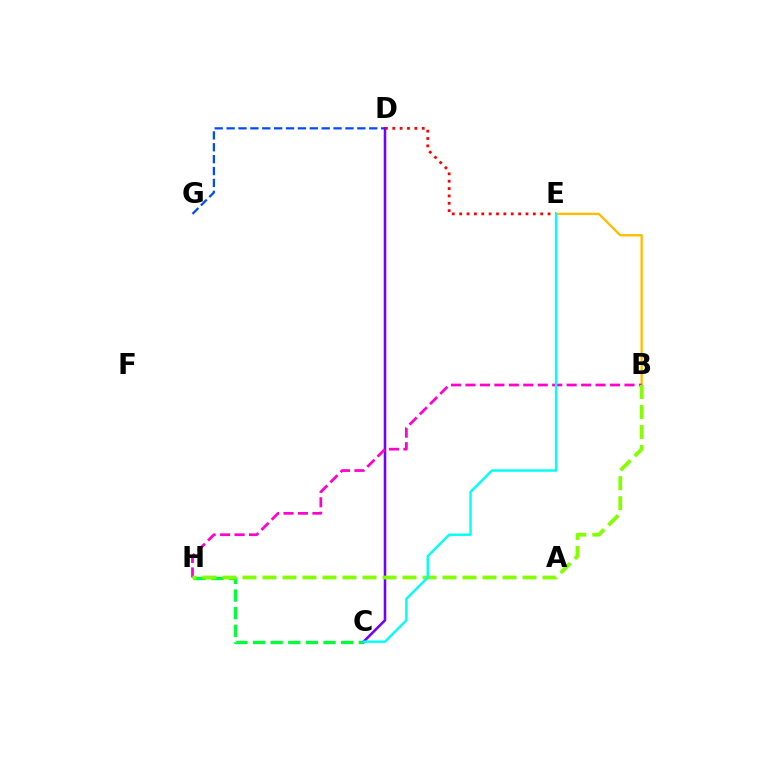{('B', 'E'): [{'color': '#ffbd00', 'line_style': 'solid', 'thickness': 1.69}], ('C', 'H'): [{'color': '#00ff39', 'line_style': 'dashed', 'thickness': 2.39}], ('D', 'G'): [{'color': '#004bff', 'line_style': 'dashed', 'thickness': 1.61}], ('C', 'D'): [{'color': '#7200ff', 'line_style': 'solid', 'thickness': 1.84}], ('B', 'H'): [{'color': '#ff00cf', 'line_style': 'dashed', 'thickness': 1.96}, {'color': '#84ff00', 'line_style': 'dashed', 'thickness': 2.72}], ('D', 'E'): [{'color': '#ff0000', 'line_style': 'dotted', 'thickness': 2.0}], ('C', 'E'): [{'color': '#00fff6', 'line_style': 'solid', 'thickness': 1.74}]}